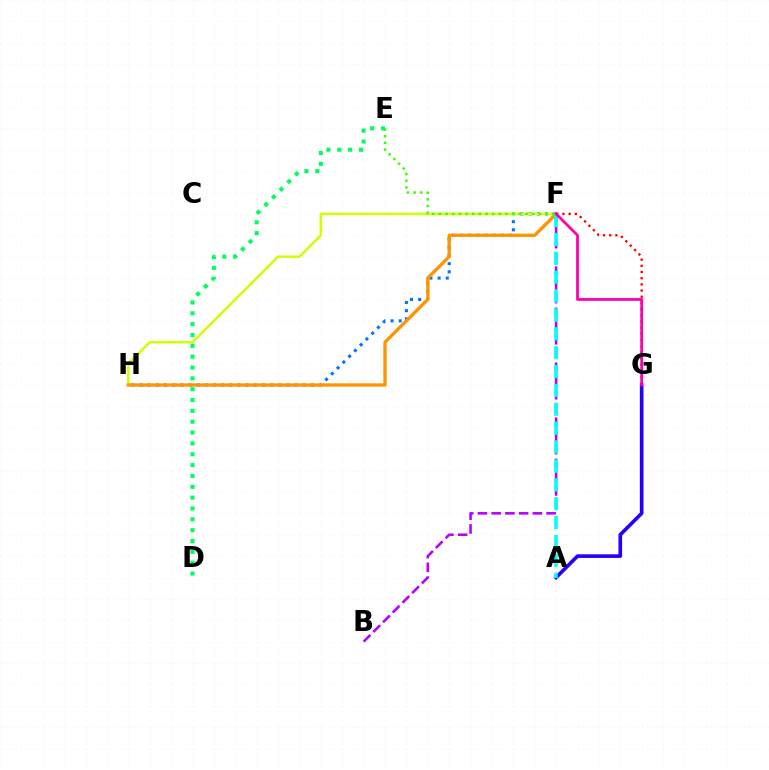{('F', 'H'): [{'color': '#0074ff', 'line_style': 'dotted', 'thickness': 2.22}, {'color': '#d1ff00', 'line_style': 'solid', 'thickness': 1.79}, {'color': '#ff9400', 'line_style': 'solid', 'thickness': 2.38}], ('B', 'F'): [{'color': '#b900ff', 'line_style': 'dashed', 'thickness': 1.87}], ('A', 'G'): [{'color': '#2500ff', 'line_style': 'solid', 'thickness': 2.63}], ('E', 'F'): [{'color': '#3dff00', 'line_style': 'dotted', 'thickness': 1.81}], ('D', 'E'): [{'color': '#00ff5c', 'line_style': 'dotted', 'thickness': 2.95}], ('F', 'G'): [{'color': '#ff0000', 'line_style': 'dotted', 'thickness': 1.68}, {'color': '#ff00ac', 'line_style': 'solid', 'thickness': 1.99}], ('A', 'F'): [{'color': '#00fff6', 'line_style': 'dashed', 'thickness': 2.56}]}